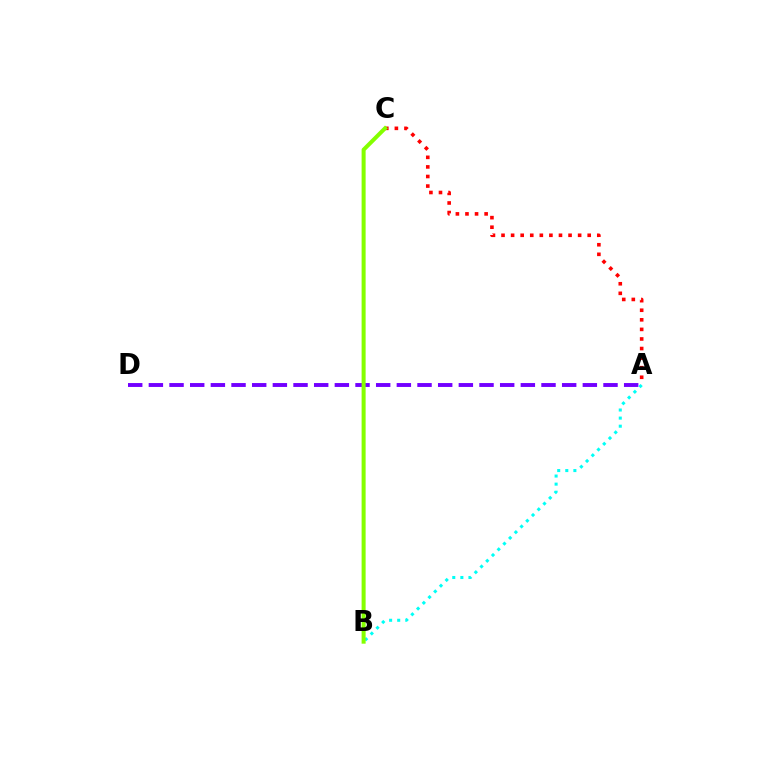{('A', 'D'): [{'color': '#7200ff', 'line_style': 'dashed', 'thickness': 2.81}], ('A', 'B'): [{'color': '#00fff6', 'line_style': 'dotted', 'thickness': 2.2}], ('A', 'C'): [{'color': '#ff0000', 'line_style': 'dotted', 'thickness': 2.6}], ('B', 'C'): [{'color': '#84ff00', 'line_style': 'solid', 'thickness': 2.89}]}